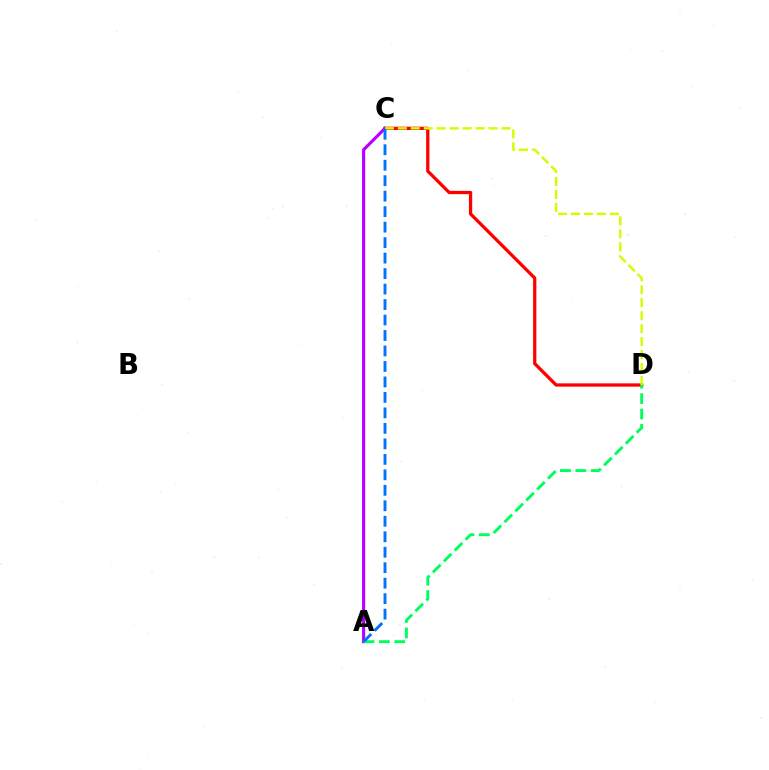{('C', 'D'): [{'color': '#ff0000', 'line_style': 'solid', 'thickness': 2.36}, {'color': '#d1ff00', 'line_style': 'dashed', 'thickness': 1.76}], ('A', 'C'): [{'color': '#b900ff', 'line_style': 'solid', 'thickness': 2.26}, {'color': '#0074ff', 'line_style': 'dashed', 'thickness': 2.1}], ('A', 'D'): [{'color': '#00ff5c', 'line_style': 'dashed', 'thickness': 2.09}]}